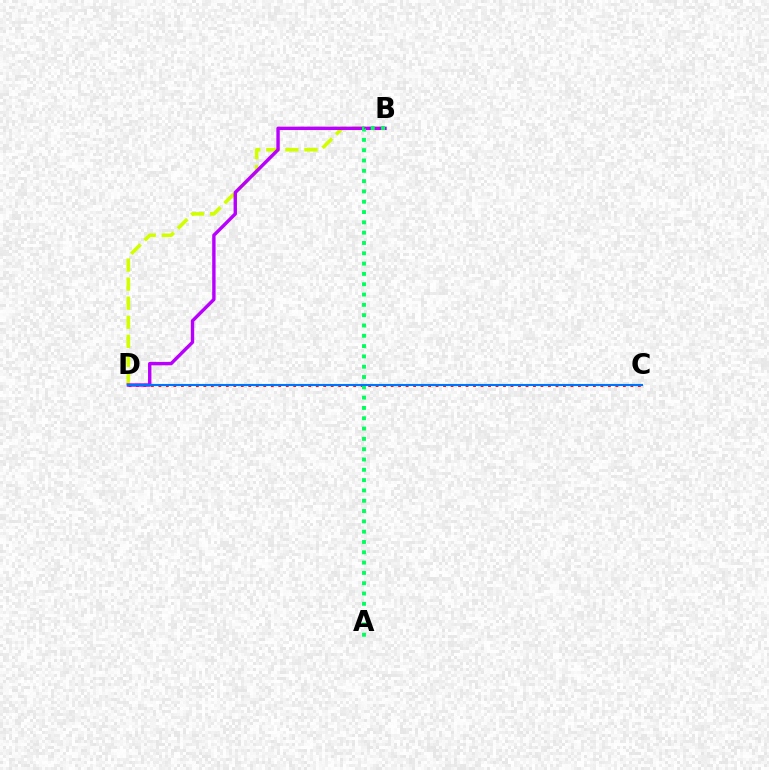{('B', 'D'): [{'color': '#d1ff00', 'line_style': 'dashed', 'thickness': 2.59}, {'color': '#b900ff', 'line_style': 'solid', 'thickness': 2.45}], ('C', 'D'): [{'color': '#ff0000', 'line_style': 'dotted', 'thickness': 2.04}, {'color': '#0074ff', 'line_style': 'solid', 'thickness': 1.52}], ('A', 'B'): [{'color': '#00ff5c', 'line_style': 'dotted', 'thickness': 2.8}]}